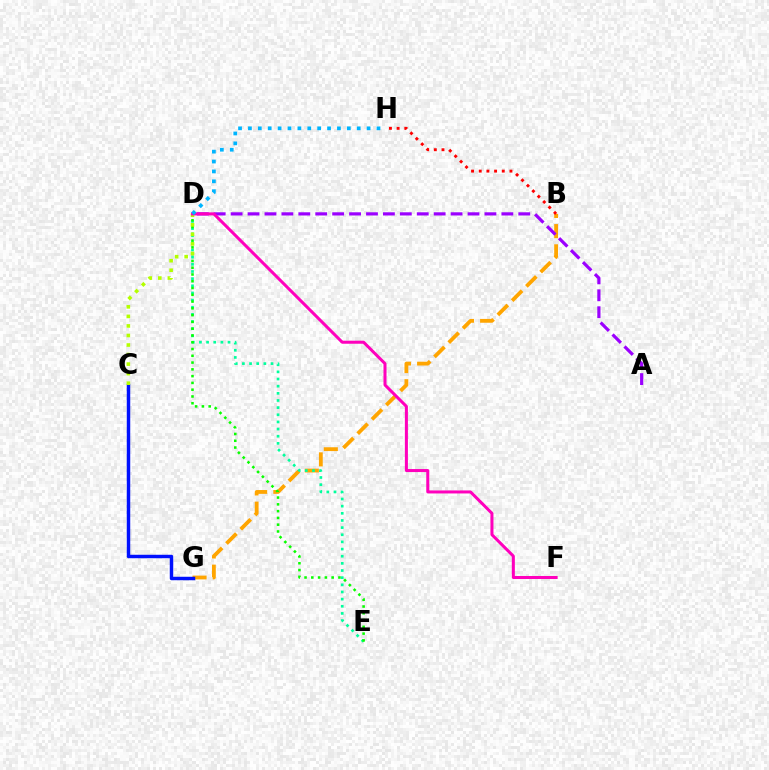{('B', 'G'): [{'color': '#ffa500', 'line_style': 'dashed', 'thickness': 2.74}], ('B', 'H'): [{'color': '#ff0000', 'line_style': 'dotted', 'thickness': 2.09}], ('D', 'E'): [{'color': '#00ff9d', 'line_style': 'dotted', 'thickness': 1.94}, {'color': '#08ff00', 'line_style': 'dotted', 'thickness': 1.84}], ('C', 'G'): [{'color': '#0010ff', 'line_style': 'solid', 'thickness': 2.49}], ('C', 'D'): [{'color': '#b3ff00', 'line_style': 'dotted', 'thickness': 2.59}], ('A', 'D'): [{'color': '#9b00ff', 'line_style': 'dashed', 'thickness': 2.3}], ('D', 'F'): [{'color': '#ff00bd', 'line_style': 'solid', 'thickness': 2.18}], ('D', 'H'): [{'color': '#00b5ff', 'line_style': 'dotted', 'thickness': 2.69}]}